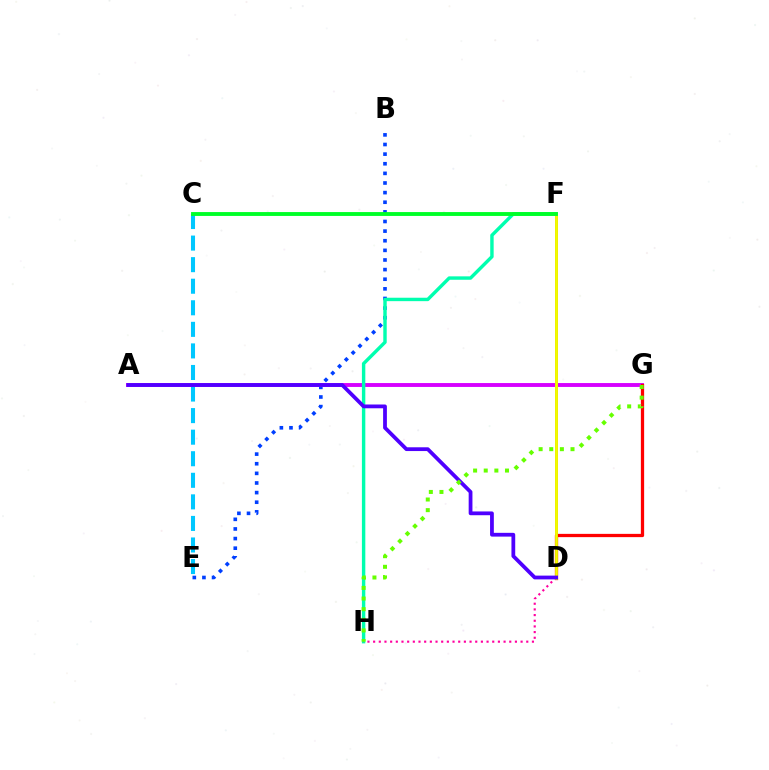{('C', 'E'): [{'color': '#00c7ff', 'line_style': 'dashed', 'thickness': 2.93}], ('B', 'E'): [{'color': '#003fff', 'line_style': 'dotted', 'thickness': 2.61}], ('A', 'G'): [{'color': '#d600ff', 'line_style': 'solid', 'thickness': 2.8}], ('F', 'H'): [{'color': '#00ffaf', 'line_style': 'solid', 'thickness': 2.46}], ('D', 'H'): [{'color': '#ff00a0', 'line_style': 'dotted', 'thickness': 1.54}], ('D', 'F'): [{'color': '#ff8800', 'line_style': 'solid', 'thickness': 2.12}, {'color': '#eeff00', 'line_style': 'solid', 'thickness': 1.98}], ('D', 'G'): [{'color': '#ff0000', 'line_style': 'solid', 'thickness': 2.35}], ('A', 'D'): [{'color': '#4f00ff', 'line_style': 'solid', 'thickness': 2.72}], ('G', 'H'): [{'color': '#66ff00', 'line_style': 'dotted', 'thickness': 2.89}], ('C', 'F'): [{'color': '#00ff27', 'line_style': 'solid', 'thickness': 2.78}]}